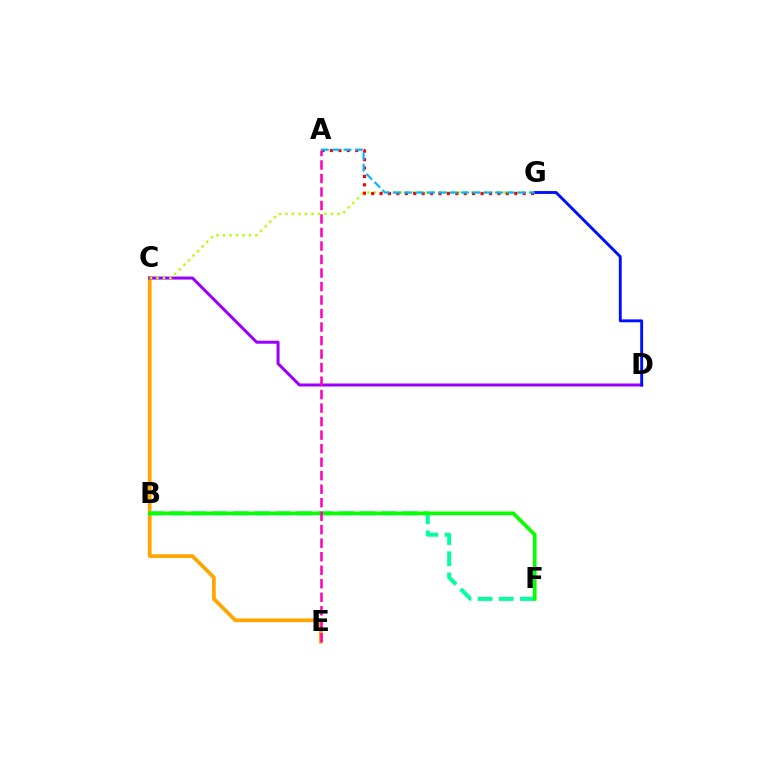{('C', 'E'): [{'color': '#ffa500', 'line_style': 'solid', 'thickness': 2.7}], ('C', 'D'): [{'color': '#9b00ff', 'line_style': 'solid', 'thickness': 2.17}], ('B', 'F'): [{'color': '#00ff9d', 'line_style': 'dashed', 'thickness': 2.87}, {'color': '#08ff00', 'line_style': 'solid', 'thickness': 2.66}], ('C', 'G'): [{'color': '#b3ff00', 'line_style': 'dotted', 'thickness': 1.76}], ('D', 'G'): [{'color': '#0010ff', 'line_style': 'solid', 'thickness': 2.09}], ('A', 'G'): [{'color': '#ff0000', 'line_style': 'dotted', 'thickness': 2.29}, {'color': '#00b5ff', 'line_style': 'dashed', 'thickness': 1.54}], ('A', 'E'): [{'color': '#ff00bd', 'line_style': 'dashed', 'thickness': 1.84}]}